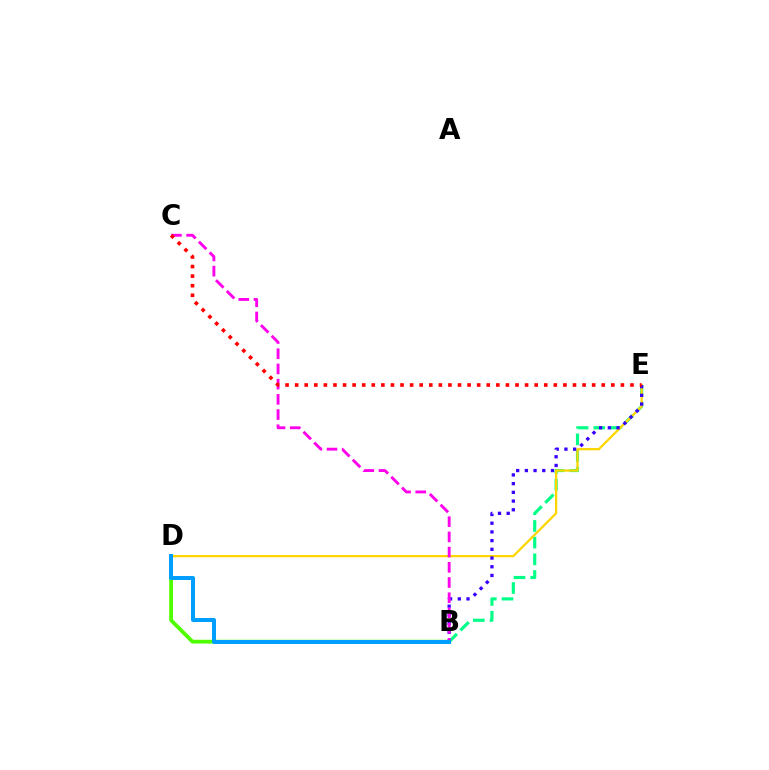{('B', 'E'): [{'color': '#00ff86', 'line_style': 'dashed', 'thickness': 2.27}, {'color': '#3700ff', 'line_style': 'dotted', 'thickness': 2.37}], ('D', 'E'): [{'color': '#ffd500', 'line_style': 'solid', 'thickness': 1.62}], ('B', 'D'): [{'color': '#4fff00', 'line_style': 'solid', 'thickness': 2.73}, {'color': '#009eff', 'line_style': 'solid', 'thickness': 2.89}], ('B', 'C'): [{'color': '#ff00ed', 'line_style': 'dashed', 'thickness': 2.07}], ('C', 'E'): [{'color': '#ff0000', 'line_style': 'dotted', 'thickness': 2.6}]}